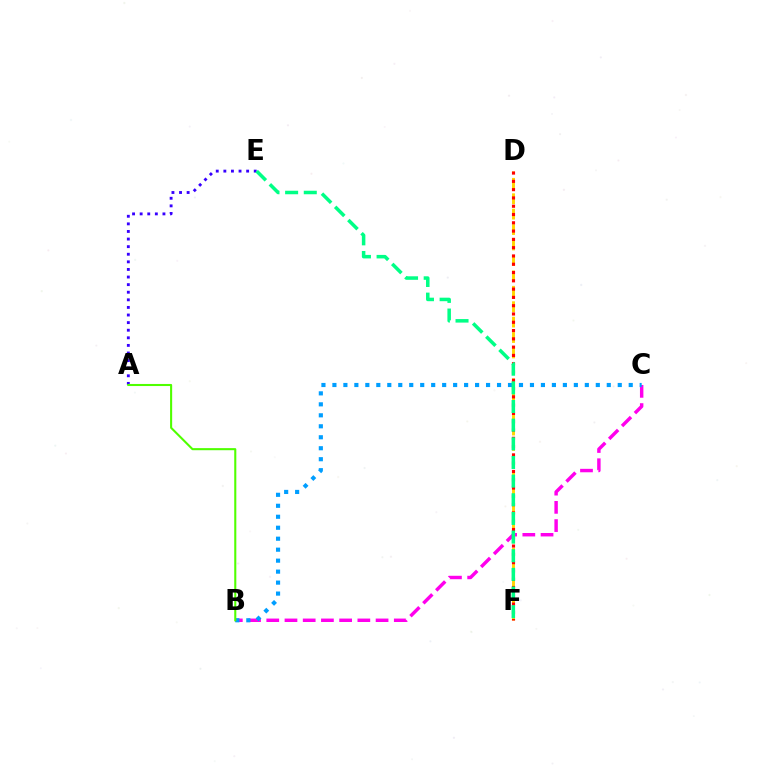{('D', 'F'): [{'color': '#ffd500', 'line_style': 'dashed', 'thickness': 2.1}, {'color': '#ff0000', 'line_style': 'dotted', 'thickness': 2.25}], ('B', 'C'): [{'color': '#ff00ed', 'line_style': 'dashed', 'thickness': 2.47}, {'color': '#009eff', 'line_style': 'dotted', 'thickness': 2.98}], ('A', 'E'): [{'color': '#3700ff', 'line_style': 'dotted', 'thickness': 2.06}], ('A', 'B'): [{'color': '#4fff00', 'line_style': 'solid', 'thickness': 1.5}], ('E', 'F'): [{'color': '#00ff86', 'line_style': 'dashed', 'thickness': 2.53}]}